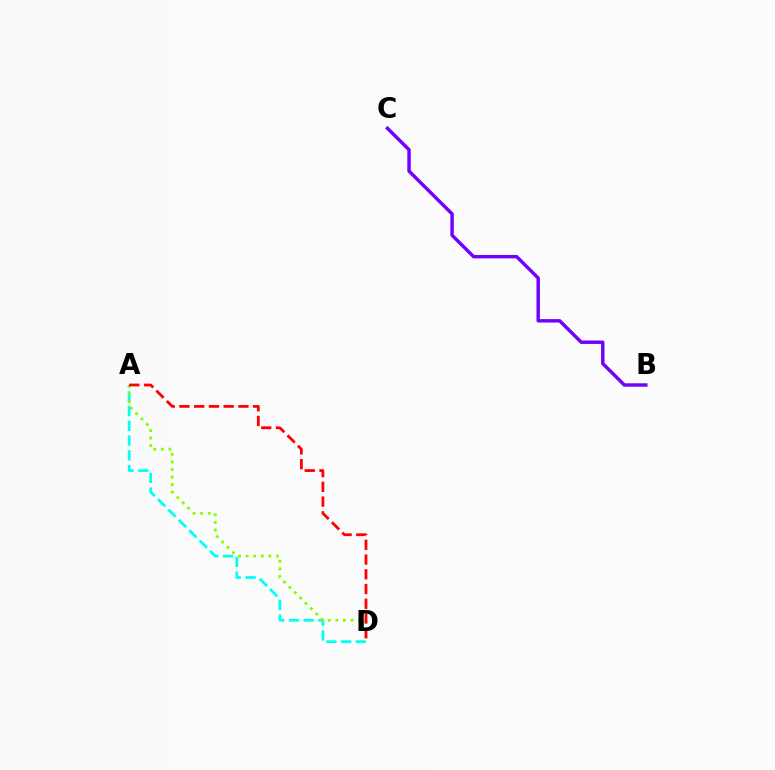{('A', 'D'): [{'color': '#00fff6', 'line_style': 'dashed', 'thickness': 2.0}, {'color': '#84ff00', 'line_style': 'dotted', 'thickness': 2.06}, {'color': '#ff0000', 'line_style': 'dashed', 'thickness': 2.0}], ('B', 'C'): [{'color': '#7200ff', 'line_style': 'solid', 'thickness': 2.48}]}